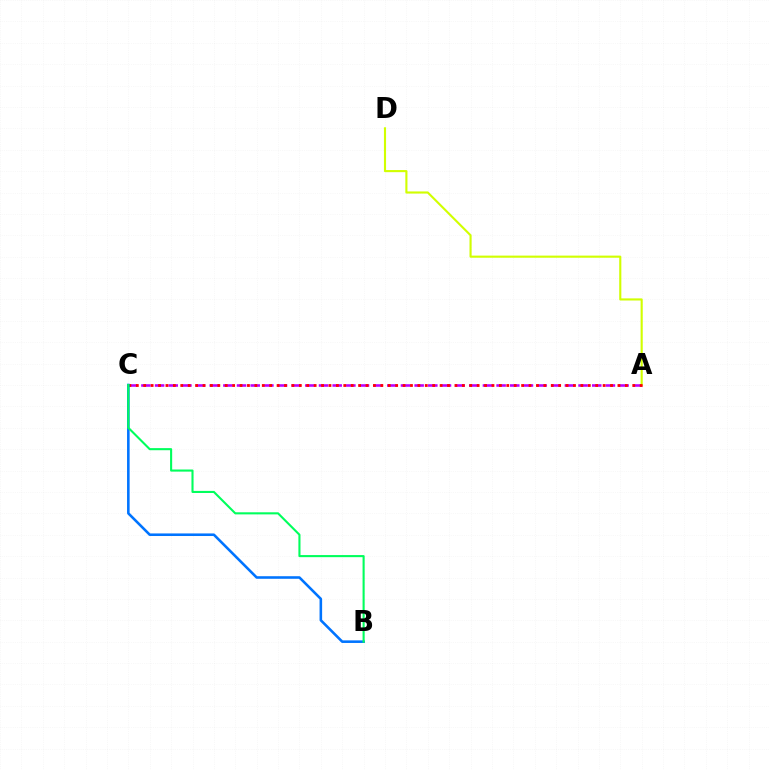{('A', 'C'): [{'color': '#b900ff', 'line_style': 'dashed', 'thickness': 1.86}, {'color': '#ff0000', 'line_style': 'dotted', 'thickness': 2.01}], ('A', 'D'): [{'color': '#d1ff00', 'line_style': 'solid', 'thickness': 1.53}], ('B', 'C'): [{'color': '#0074ff', 'line_style': 'solid', 'thickness': 1.86}, {'color': '#00ff5c', 'line_style': 'solid', 'thickness': 1.51}]}